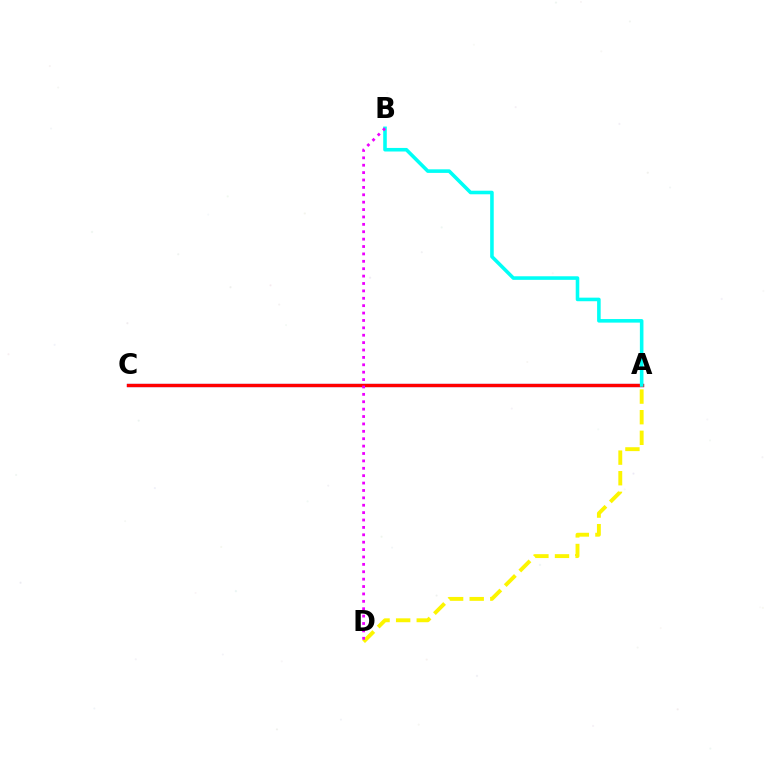{('A', 'D'): [{'color': '#fcf500', 'line_style': 'dashed', 'thickness': 2.8}], ('A', 'C'): [{'color': '#08ff00', 'line_style': 'dashed', 'thickness': 1.82}, {'color': '#0010ff', 'line_style': 'solid', 'thickness': 2.27}, {'color': '#ff0000', 'line_style': 'solid', 'thickness': 2.41}], ('A', 'B'): [{'color': '#00fff6', 'line_style': 'solid', 'thickness': 2.57}], ('B', 'D'): [{'color': '#ee00ff', 'line_style': 'dotted', 'thickness': 2.01}]}